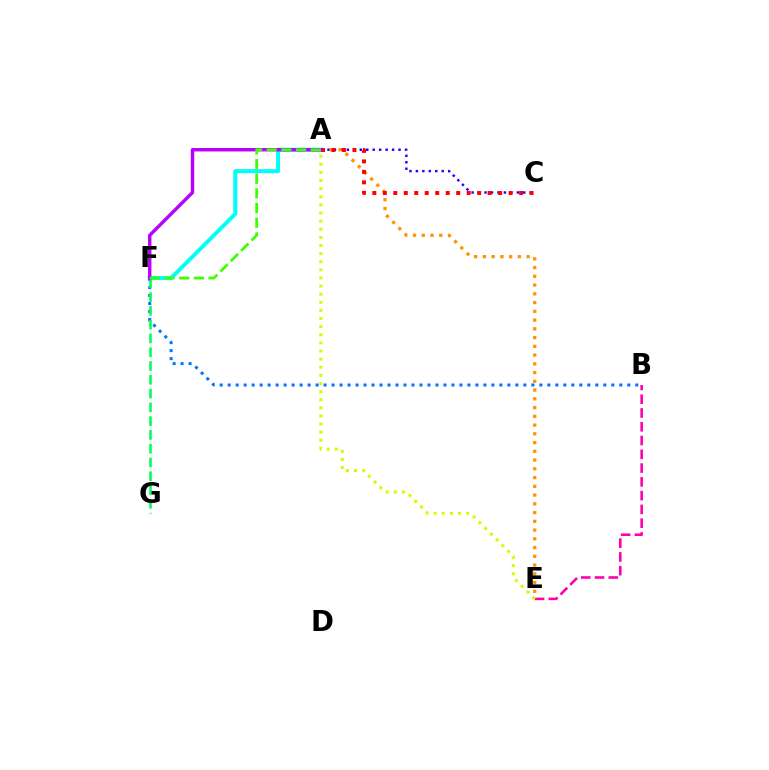{('A', 'C'): [{'color': '#2500ff', 'line_style': 'dotted', 'thickness': 1.75}, {'color': '#ff0000', 'line_style': 'dotted', 'thickness': 2.85}], ('B', 'E'): [{'color': '#ff00ac', 'line_style': 'dashed', 'thickness': 1.87}], ('A', 'E'): [{'color': '#ff9400', 'line_style': 'dotted', 'thickness': 2.38}, {'color': '#d1ff00', 'line_style': 'dotted', 'thickness': 2.2}], ('A', 'F'): [{'color': '#00fff6', 'line_style': 'solid', 'thickness': 2.88}, {'color': '#b900ff', 'line_style': 'solid', 'thickness': 2.46}, {'color': '#3dff00', 'line_style': 'dashed', 'thickness': 1.99}], ('B', 'F'): [{'color': '#0074ff', 'line_style': 'dotted', 'thickness': 2.17}], ('F', 'G'): [{'color': '#00ff5c', 'line_style': 'dashed', 'thickness': 1.87}]}